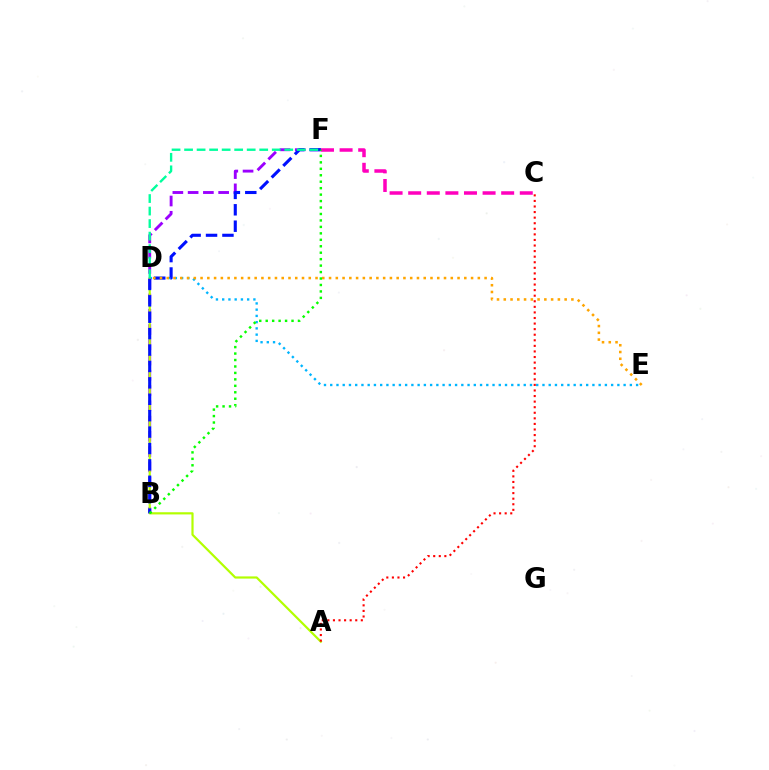{('D', 'E'): [{'color': '#00b5ff', 'line_style': 'dotted', 'thickness': 1.7}, {'color': '#ffa500', 'line_style': 'dotted', 'thickness': 1.84}], ('B', 'F'): [{'color': '#9b00ff', 'line_style': 'dashed', 'thickness': 2.07}, {'color': '#0010ff', 'line_style': 'dashed', 'thickness': 2.23}, {'color': '#08ff00', 'line_style': 'dotted', 'thickness': 1.75}], ('A', 'D'): [{'color': '#b3ff00', 'line_style': 'solid', 'thickness': 1.58}], ('C', 'F'): [{'color': '#ff00bd', 'line_style': 'dashed', 'thickness': 2.53}], ('A', 'C'): [{'color': '#ff0000', 'line_style': 'dotted', 'thickness': 1.51}], ('D', 'F'): [{'color': '#00ff9d', 'line_style': 'dashed', 'thickness': 1.7}]}